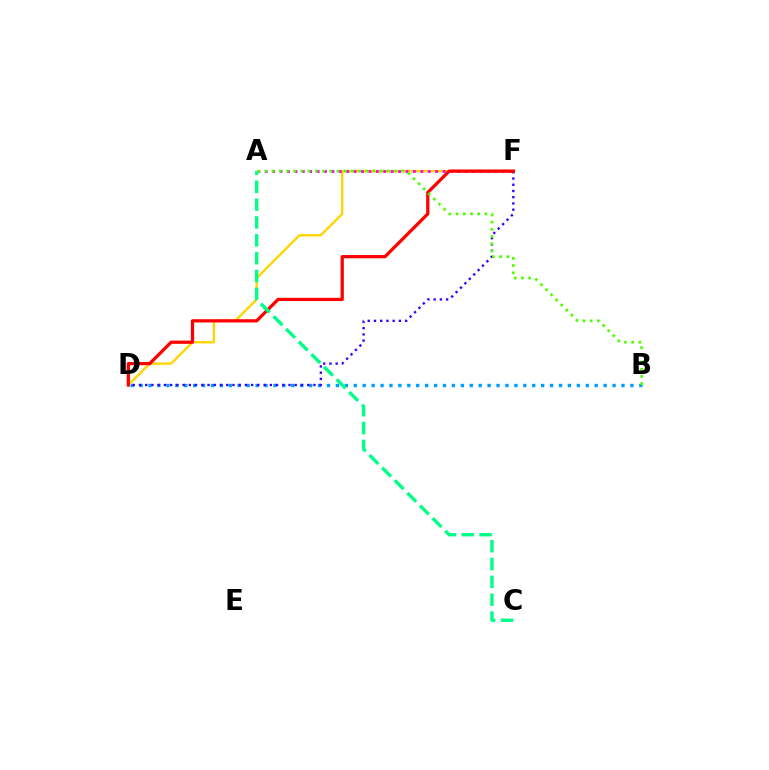{('B', 'D'): [{'color': '#009eff', 'line_style': 'dotted', 'thickness': 2.42}], ('D', 'F'): [{'color': '#ffd500', 'line_style': 'solid', 'thickness': 1.71}, {'color': '#3700ff', 'line_style': 'dotted', 'thickness': 1.69}, {'color': '#ff0000', 'line_style': 'solid', 'thickness': 2.34}], ('A', 'F'): [{'color': '#ff00ed', 'line_style': 'dotted', 'thickness': 2.01}], ('A', 'C'): [{'color': '#00ff86', 'line_style': 'dashed', 'thickness': 2.42}], ('A', 'B'): [{'color': '#4fff00', 'line_style': 'dotted', 'thickness': 1.96}]}